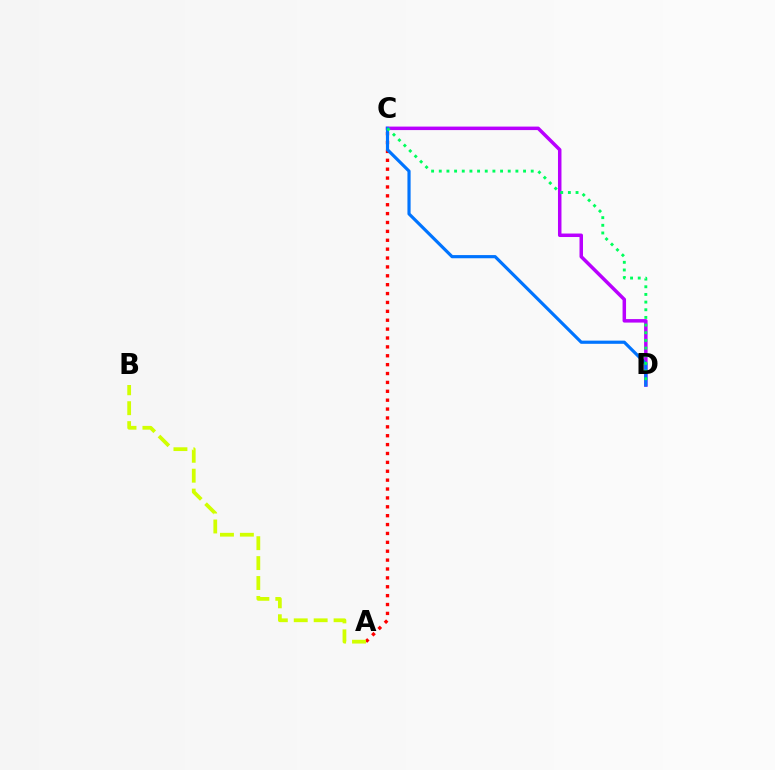{('A', 'C'): [{'color': '#ff0000', 'line_style': 'dotted', 'thickness': 2.41}], ('A', 'B'): [{'color': '#d1ff00', 'line_style': 'dashed', 'thickness': 2.71}], ('C', 'D'): [{'color': '#b900ff', 'line_style': 'solid', 'thickness': 2.51}, {'color': '#0074ff', 'line_style': 'solid', 'thickness': 2.28}, {'color': '#00ff5c', 'line_style': 'dotted', 'thickness': 2.08}]}